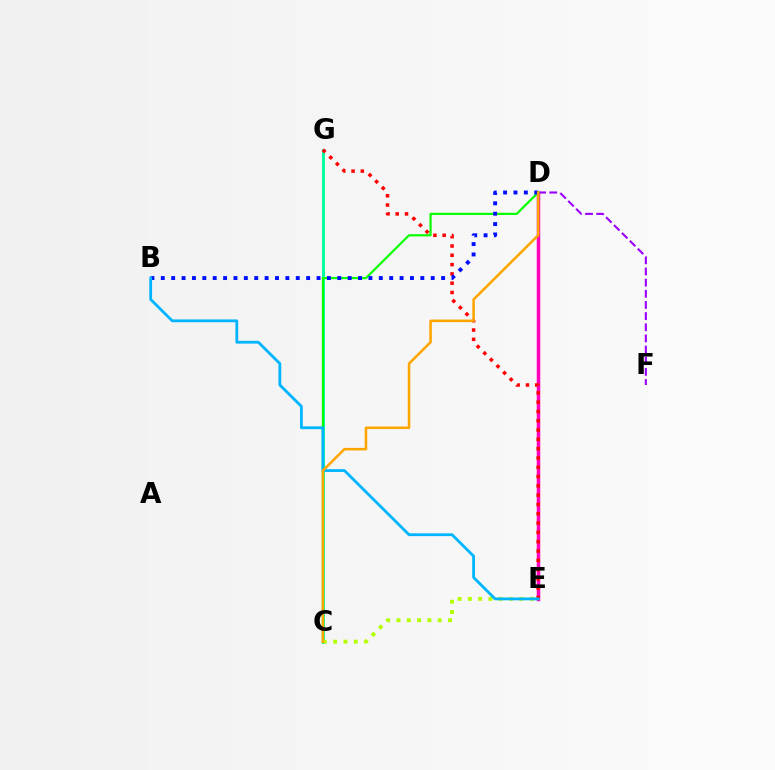{('D', 'E'): [{'color': '#ff00bd', 'line_style': 'solid', 'thickness': 2.51}], ('C', 'G'): [{'color': '#00ff9d', 'line_style': 'solid', 'thickness': 2.1}], ('C', 'E'): [{'color': '#b3ff00', 'line_style': 'dotted', 'thickness': 2.8}], ('D', 'F'): [{'color': '#9b00ff', 'line_style': 'dashed', 'thickness': 1.52}], ('C', 'D'): [{'color': '#08ff00', 'line_style': 'solid', 'thickness': 1.58}, {'color': '#ffa500', 'line_style': 'solid', 'thickness': 1.84}], ('E', 'G'): [{'color': '#ff0000', 'line_style': 'dotted', 'thickness': 2.53}], ('B', 'D'): [{'color': '#0010ff', 'line_style': 'dotted', 'thickness': 2.82}], ('B', 'E'): [{'color': '#00b5ff', 'line_style': 'solid', 'thickness': 2.02}]}